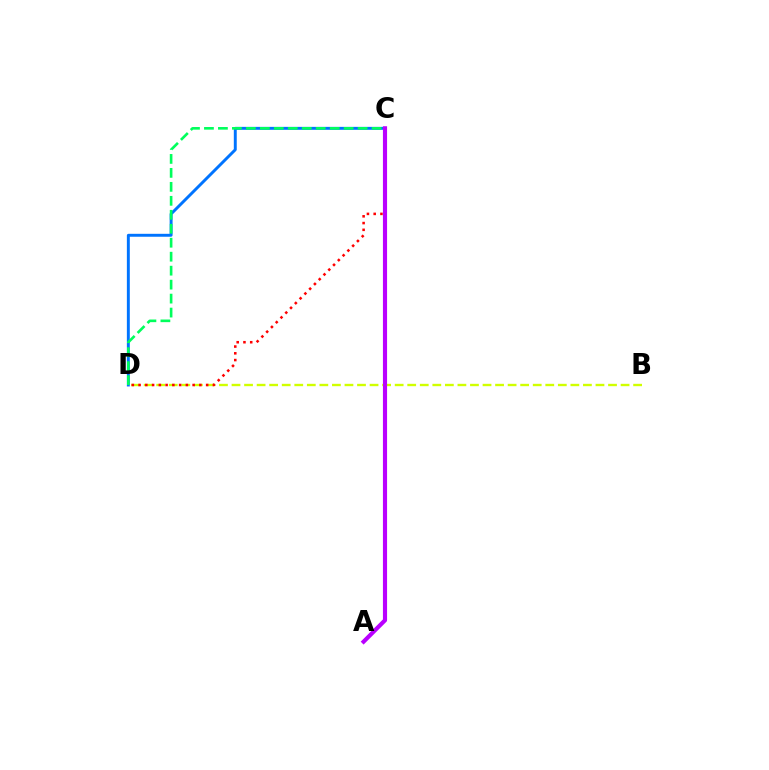{('B', 'D'): [{'color': '#d1ff00', 'line_style': 'dashed', 'thickness': 1.7}], ('C', 'D'): [{'color': '#0074ff', 'line_style': 'solid', 'thickness': 2.11}, {'color': '#00ff5c', 'line_style': 'dashed', 'thickness': 1.9}, {'color': '#ff0000', 'line_style': 'dotted', 'thickness': 1.84}], ('A', 'C'): [{'color': '#b900ff', 'line_style': 'solid', 'thickness': 2.98}]}